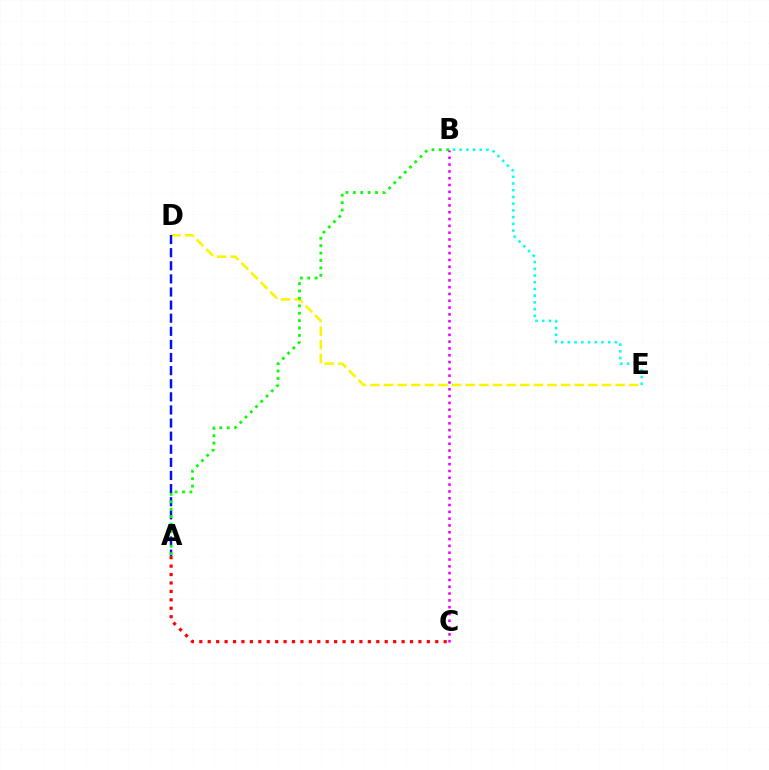{('A', 'C'): [{'color': '#ff0000', 'line_style': 'dotted', 'thickness': 2.29}], ('D', 'E'): [{'color': '#fcf500', 'line_style': 'dashed', 'thickness': 1.85}], ('A', 'D'): [{'color': '#0010ff', 'line_style': 'dashed', 'thickness': 1.78}], ('B', 'E'): [{'color': '#00fff6', 'line_style': 'dotted', 'thickness': 1.83}], ('A', 'B'): [{'color': '#08ff00', 'line_style': 'dotted', 'thickness': 2.01}], ('B', 'C'): [{'color': '#ee00ff', 'line_style': 'dotted', 'thickness': 1.85}]}